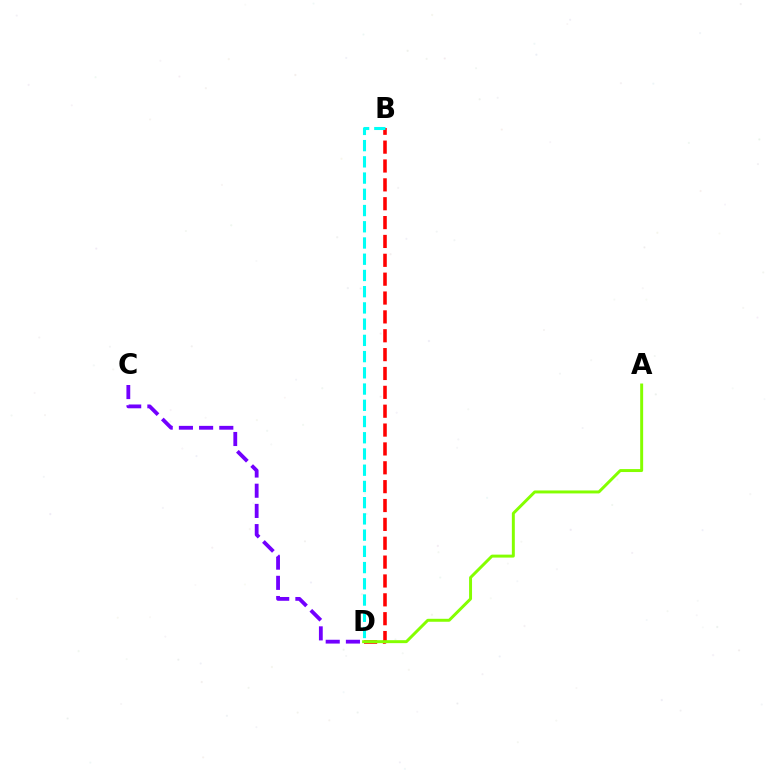{('B', 'D'): [{'color': '#ff0000', 'line_style': 'dashed', 'thickness': 2.56}, {'color': '#00fff6', 'line_style': 'dashed', 'thickness': 2.2}], ('A', 'D'): [{'color': '#84ff00', 'line_style': 'solid', 'thickness': 2.13}], ('C', 'D'): [{'color': '#7200ff', 'line_style': 'dashed', 'thickness': 2.74}]}